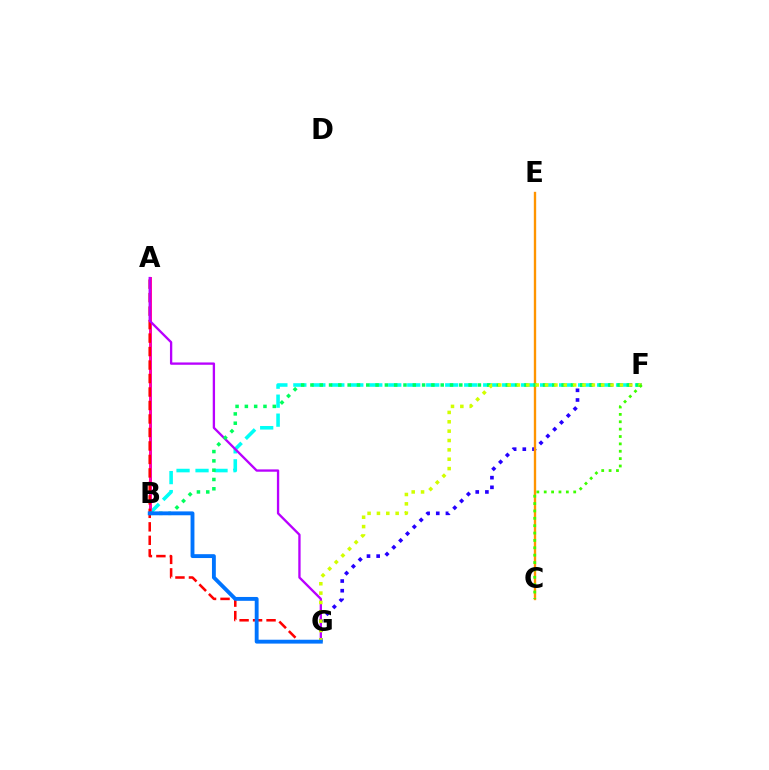{('F', 'G'): [{'color': '#2500ff', 'line_style': 'dotted', 'thickness': 2.63}, {'color': '#d1ff00', 'line_style': 'dotted', 'thickness': 2.54}], ('B', 'F'): [{'color': '#00fff6', 'line_style': 'dashed', 'thickness': 2.58}, {'color': '#00ff5c', 'line_style': 'dotted', 'thickness': 2.53}], ('A', 'B'): [{'color': '#ff00ac', 'line_style': 'solid', 'thickness': 2.14}], ('C', 'E'): [{'color': '#ff9400', 'line_style': 'solid', 'thickness': 1.7}], ('A', 'G'): [{'color': '#ff0000', 'line_style': 'dashed', 'thickness': 1.83}, {'color': '#b900ff', 'line_style': 'solid', 'thickness': 1.67}], ('C', 'F'): [{'color': '#3dff00', 'line_style': 'dotted', 'thickness': 2.0}], ('B', 'G'): [{'color': '#0074ff', 'line_style': 'solid', 'thickness': 2.78}]}